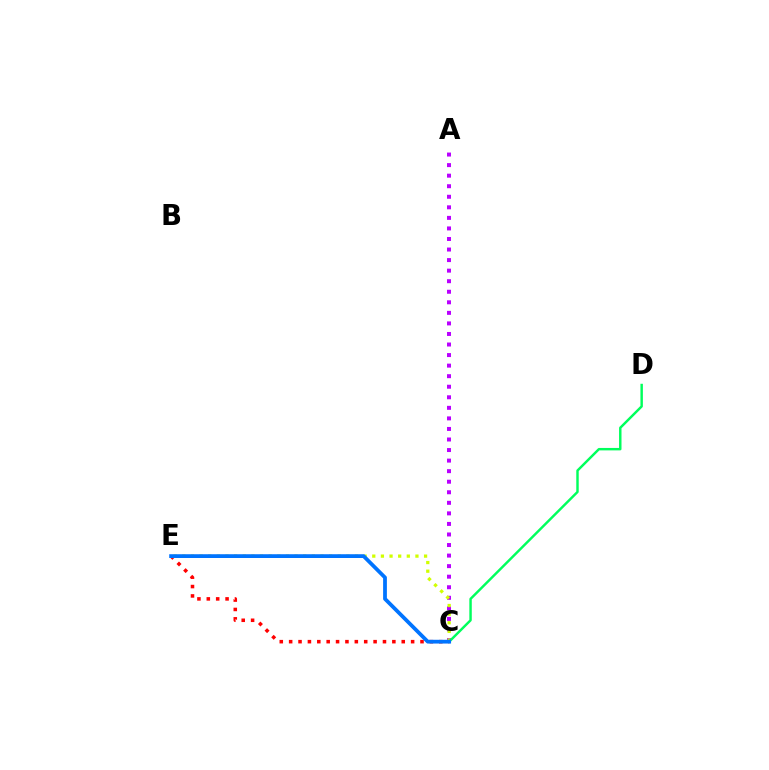{('A', 'C'): [{'color': '#b900ff', 'line_style': 'dotted', 'thickness': 2.87}], ('C', 'E'): [{'color': '#d1ff00', 'line_style': 'dotted', 'thickness': 2.35}, {'color': '#ff0000', 'line_style': 'dotted', 'thickness': 2.55}, {'color': '#0074ff', 'line_style': 'solid', 'thickness': 2.72}], ('C', 'D'): [{'color': '#00ff5c', 'line_style': 'solid', 'thickness': 1.76}]}